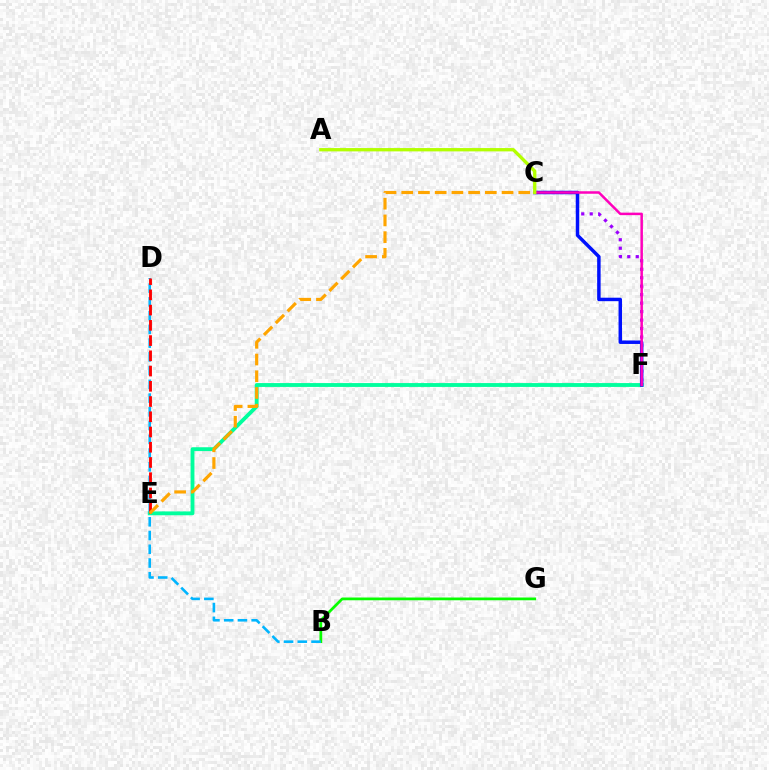{('C', 'F'): [{'color': '#9b00ff', 'line_style': 'dotted', 'thickness': 2.3}, {'color': '#0010ff', 'line_style': 'solid', 'thickness': 2.49}, {'color': '#ff00bd', 'line_style': 'solid', 'thickness': 1.81}], ('B', 'G'): [{'color': '#08ff00', 'line_style': 'solid', 'thickness': 1.98}], ('E', 'F'): [{'color': '#00ff9d', 'line_style': 'solid', 'thickness': 2.78}], ('B', 'D'): [{'color': '#00b5ff', 'line_style': 'dashed', 'thickness': 1.87}], ('A', 'C'): [{'color': '#b3ff00', 'line_style': 'solid', 'thickness': 2.39}], ('D', 'E'): [{'color': '#ff0000', 'line_style': 'dashed', 'thickness': 2.07}], ('C', 'E'): [{'color': '#ffa500', 'line_style': 'dashed', 'thickness': 2.27}]}